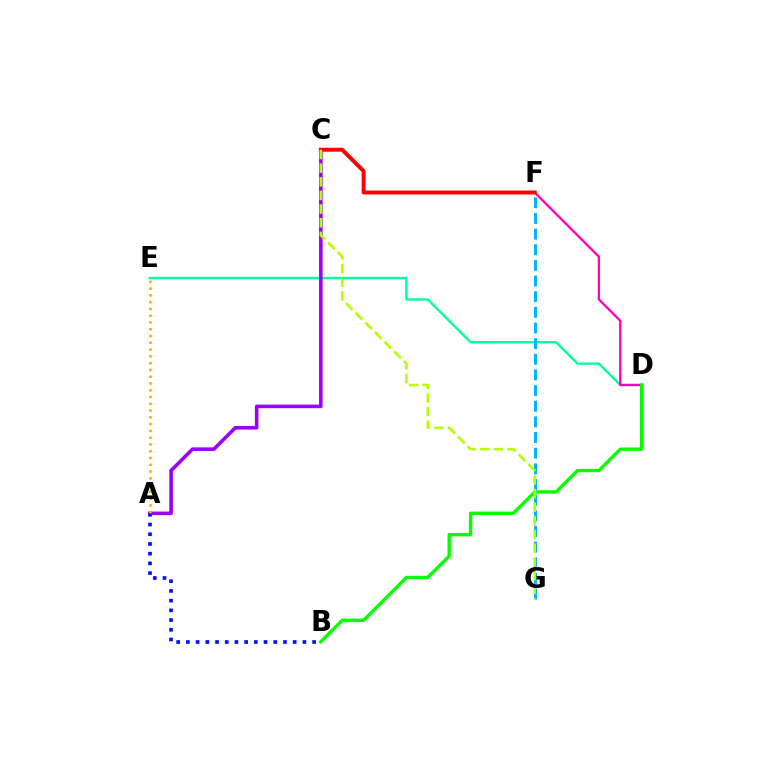{('D', 'E'): [{'color': '#00ff9d', 'line_style': 'solid', 'thickness': 1.71}], ('D', 'F'): [{'color': '#ff00bd', 'line_style': 'solid', 'thickness': 1.67}], ('A', 'C'): [{'color': '#9b00ff', 'line_style': 'solid', 'thickness': 2.58}], ('F', 'G'): [{'color': '#00b5ff', 'line_style': 'dashed', 'thickness': 2.13}], ('C', 'F'): [{'color': '#ff0000', 'line_style': 'solid', 'thickness': 2.83}], ('B', 'D'): [{'color': '#08ff00', 'line_style': 'solid', 'thickness': 2.44}], ('A', 'B'): [{'color': '#0010ff', 'line_style': 'dotted', 'thickness': 2.64}], ('C', 'G'): [{'color': '#b3ff00', 'line_style': 'dashed', 'thickness': 1.85}], ('A', 'E'): [{'color': '#ffa500', 'line_style': 'dotted', 'thickness': 1.84}]}